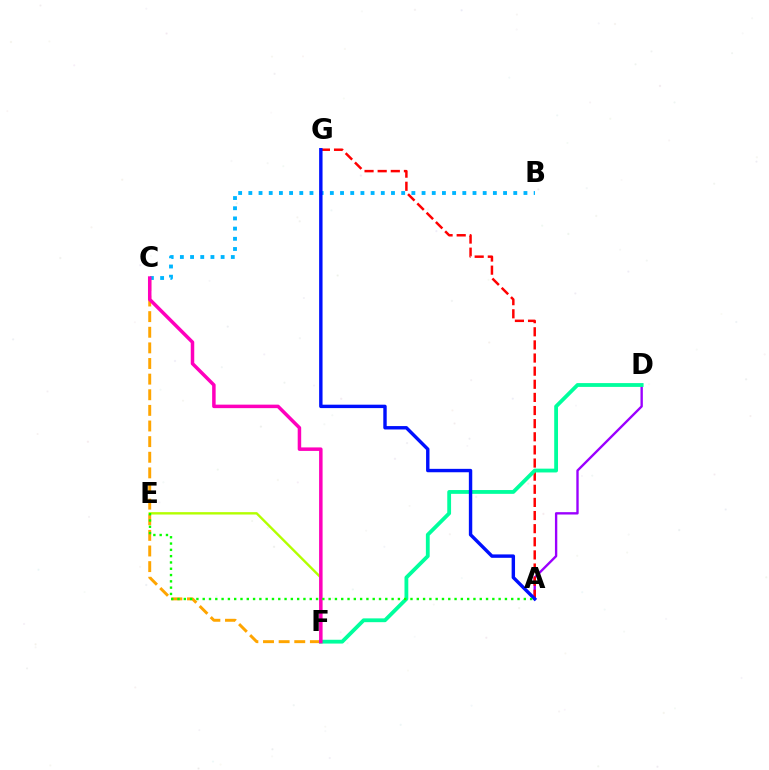{('E', 'F'): [{'color': '#b3ff00', 'line_style': 'solid', 'thickness': 1.72}], ('C', 'F'): [{'color': '#ffa500', 'line_style': 'dashed', 'thickness': 2.12}, {'color': '#ff00bd', 'line_style': 'solid', 'thickness': 2.52}], ('A', 'D'): [{'color': '#9b00ff', 'line_style': 'solid', 'thickness': 1.7}], ('A', 'G'): [{'color': '#ff0000', 'line_style': 'dashed', 'thickness': 1.78}, {'color': '#0010ff', 'line_style': 'solid', 'thickness': 2.45}], ('B', 'C'): [{'color': '#00b5ff', 'line_style': 'dotted', 'thickness': 2.77}], ('D', 'F'): [{'color': '#00ff9d', 'line_style': 'solid', 'thickness': 2.74}], ('A', 'E'): [{'color': '#08ff00', 'line_style': 'dotted', 'thickness': 1.71}]}